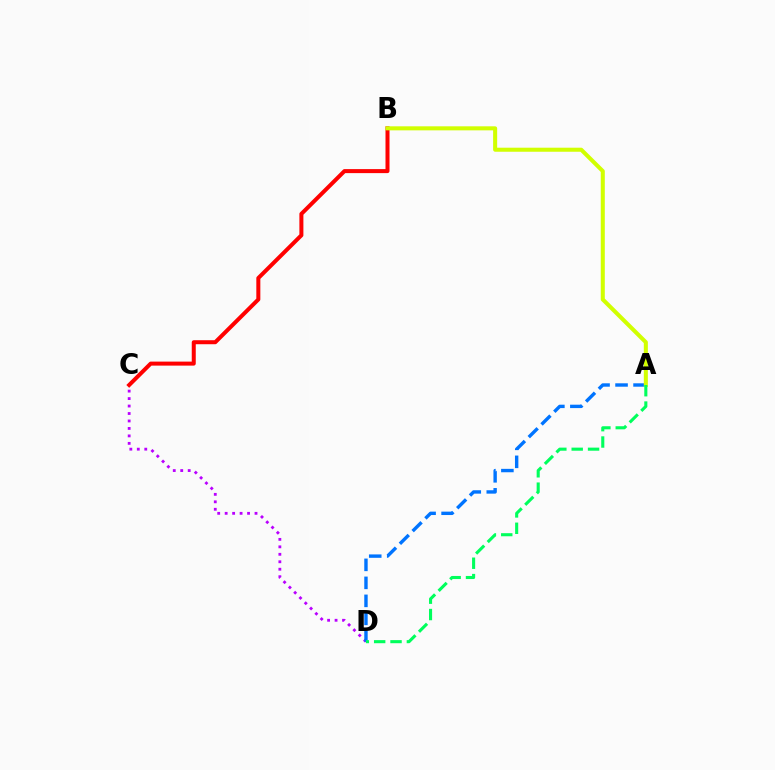{('C', 'D'): [{'color': '#b900ff', 'line_style': 'dotted', 'thickness': 2.03}], ('B', 'C'): [{'color': '#ff0000', 'line_style': 'solid', 'thickness': 2.89}], ('A', 'D'): [{'color': '#0074ff', 'line_style': 'dashed', 'thickness': 2.45}, {'color': '#00ff5c', 'line_style': 'dashed', 'thickness': 2.22}], ('A', 'B'): [{'color': '#d1ff00', 'line_style': 'solid', 'thickness': 2.91}]}